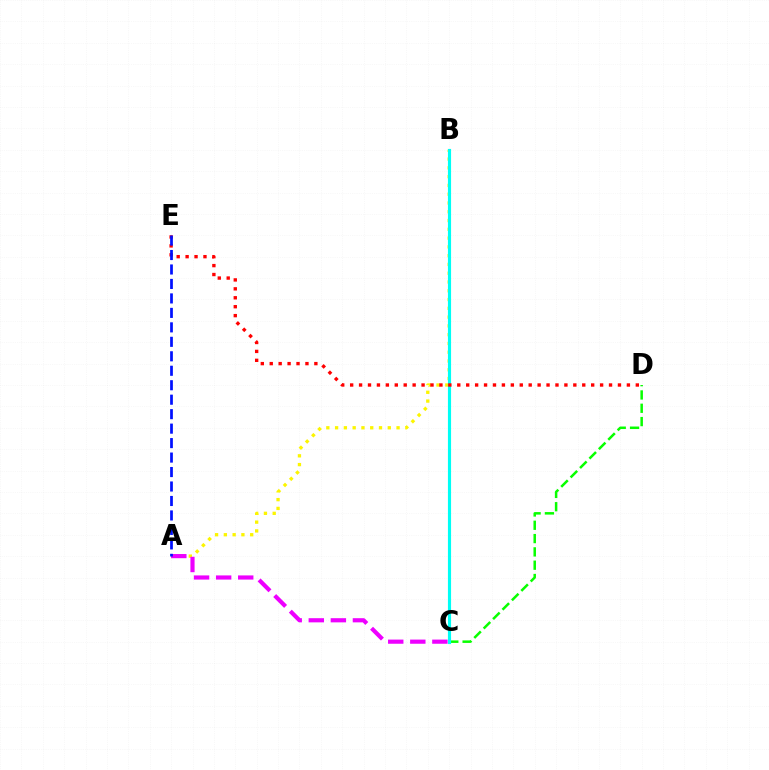{('A', 'B'): [{'color': '#fcf500', 'line_style': 'dotted', 'thickness': 2.39}], ('C', 'D'): [{'color': '#08ff00', 'line_style': 'dashed', 'thickness': 1.81}], ('B', 'C'): [{'color': '#00fff6', 'line_style': 'solid', 'thickness': 2.26}], ('A', 'C'): [{'color': '#ee00ff', 'line_style': 'dashed', 'thickness': 3.0}], ('D', 'E'): [{'color': '#ff0000', 'line_style': 'dotted', 'thickness': 2.43}], ('A', 'E'): [{'color': '#0010ff', 'line_style': 'dashed', 'thickness': 1.97}]}